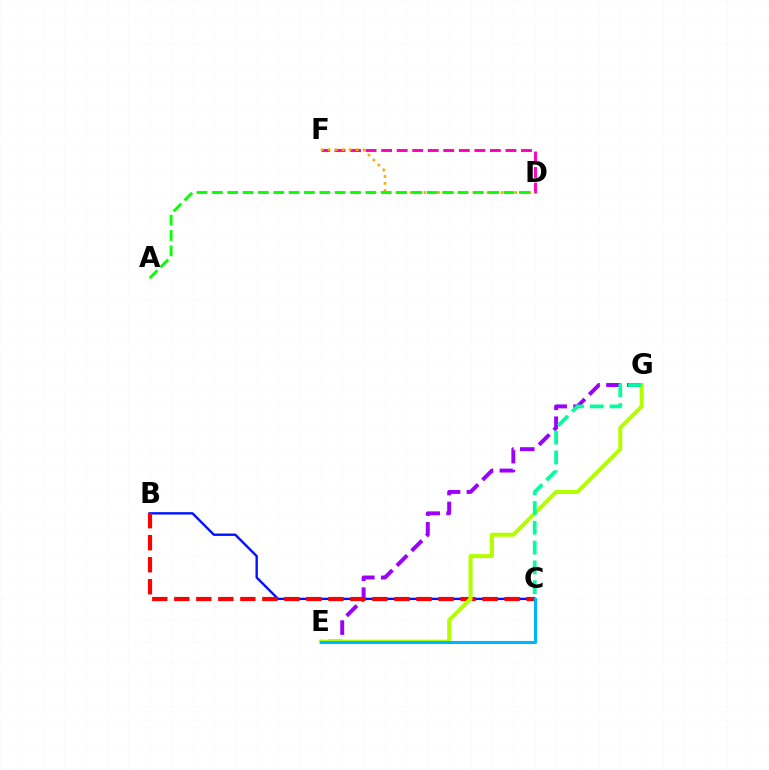{('B', 'C'): [{'color': '#0010ff', 'line_style': 'solid', 'thickness': 1.7}, {'color': '#ff0000', 'line_style': 'dashed', 'thickness': 2.99}], ('D', 'F'): [{'color': '#ff00bd', 'line_style': 'dashed', 'thickness': 2.11}, {'color': '#ffa500', 'line_style': 'dotted', 'thickness': 1.9}], ('E', 'G'): [{'color': '#9b00ff', 'line_style': 'dashed', 'thickness': 2.84}, {'color': '#b3ff00', 'line_style': 'solid', 'thickness': 2.9}], ('C', 'E'): [{'color': '#00b5ff', 'line_style': 'solid', 'thickness': 2.22}], ('A', 'D'): [{'color': '#08ff00', 'line_style': 'dashed', 'thickness': 2.09}], ('C', 'G'): [{'color': '#00ff9d', 'line_style': 'dashed', 'thickness': 2.69}]}